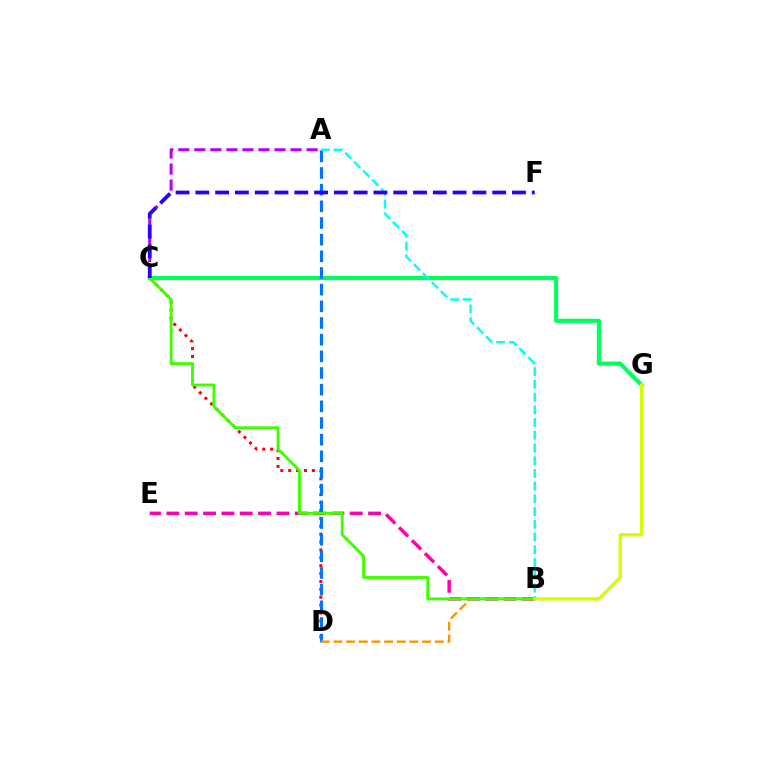{('C', 'D'): [{'color': '#ff0000', 'line_style': 'dotted', 'thickness': 2.14}], ('A', 'C'): [{'color': '#b900ff', 'line_style': 'dashed', 'thickness': 2.18}], ('C', 'G'): [{'color': '#00ff5c', 'line_style': 'solid', 'thickness': 2.95}], ('A', 'D'): [{'color': '#0074ff', 'line_style': 'dashed', 'thickness': 2.26}], ('B', 'E'): [{'color': '#ff00ac', 'line_style': 'dashed', 'thickness': 2.49}], ('B', 'D'): [{'color': '#ff9400', 'line_style': 'dashed', 'thickness': 1.72}], ('A', 'B'): [{'color': '#00fff6', 'line_style': 'dashed', 'thickness': 1.73}], ('B', 'C'): [{'color': '#3dff00', 'line_style': 'solid', 'thickness': 2.07}], ('B', 'G'): [{'color': '#d1ff00', 'line_style': 'solid', 'thickness': 2.37}], ('C', 'F'): [{'color': '#2500ff', 'line_style': 'dashed', 'thickness': 2.69}]}